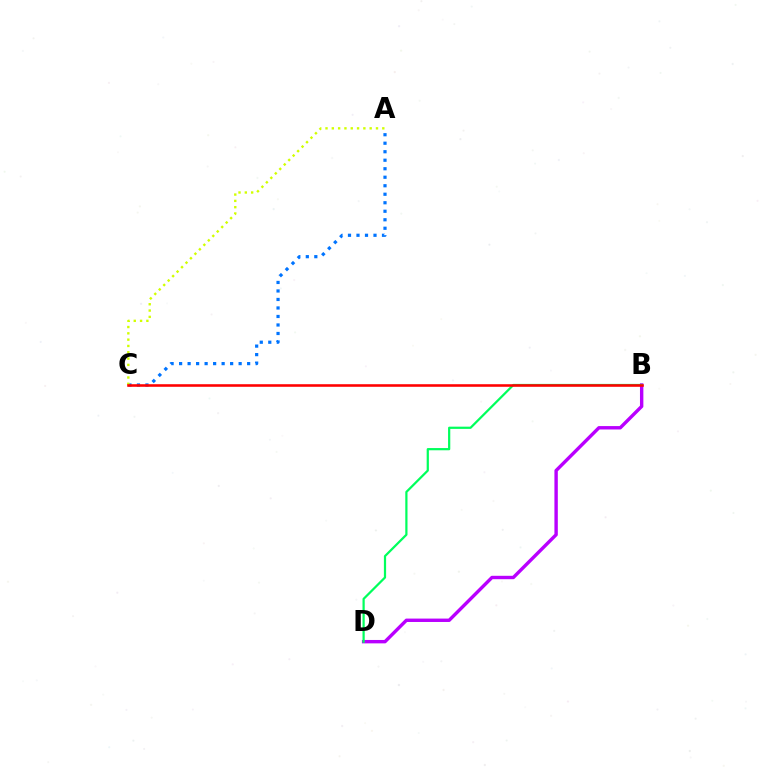{('B', 'D'): [{'color': '#b900ff', 'line_style': 'solid', 'thickness': 2.45}, {'color': '#00ff5c', 'line_style': 'solid', 'thickness': 1.6}], ('A', 'C'): [{'color': '#0074ff', 'line_style': 'dotted', 'thickness': 2.31}, {'color': '#d1ff00', 'line_style': 'dotted', 'thickness': 1.71}], ('B', 'C'): [{'color': '#ff0000', 'line_style': 'solid', 'thickness': 1.85}]}